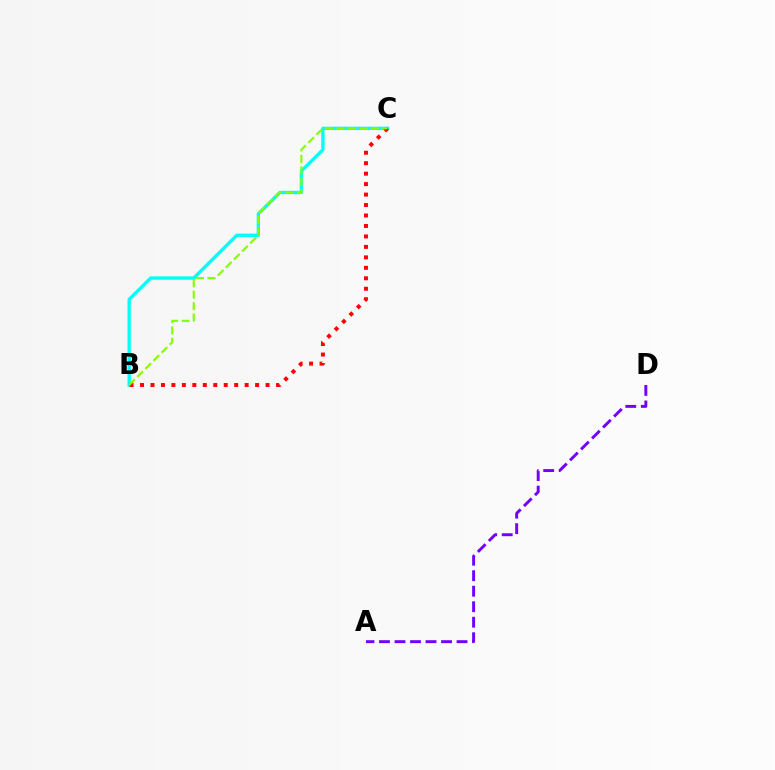{('B', 'C'): [{'color': '#00fff6', 'line_style': 'solid', 'thickness': 2.41}, {'color': '#ff0000', 'line_style': 'dotted', 'thickness': 2.84}, {'color': '#84ff00', 'line_style': 'dashed', 'thickness': 1.55}], ('A', 'D'): [{'color': '#7200ff', 'line_style': 'dashed', 'thickness': 2.11}]}